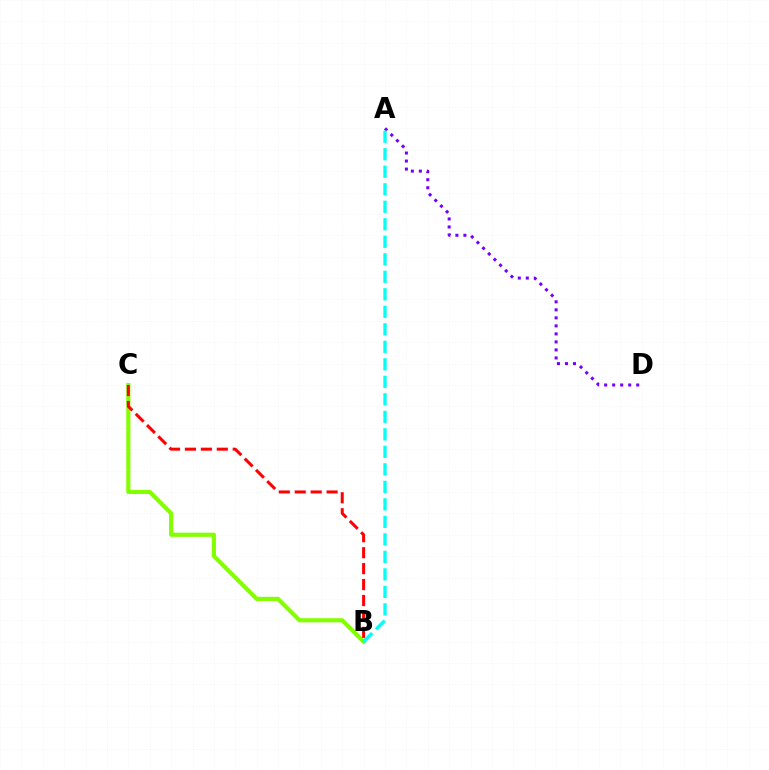{('A', 'D'): [{'color': '#7200ff', 'line_style': 'dotted', 'thickness': 2.18}], ('B', 'C'): [{'color': '#84ff00', 'line_style': 'solid', 'thickness': 2.99}, {'color': '#ff0000', 'line_style': 'dashed', 'thickness': 2.17}], ('A', 'B'): [{'color': '#00fff6', 'line_style': 'dashed', 'thickness': 2.38}]}